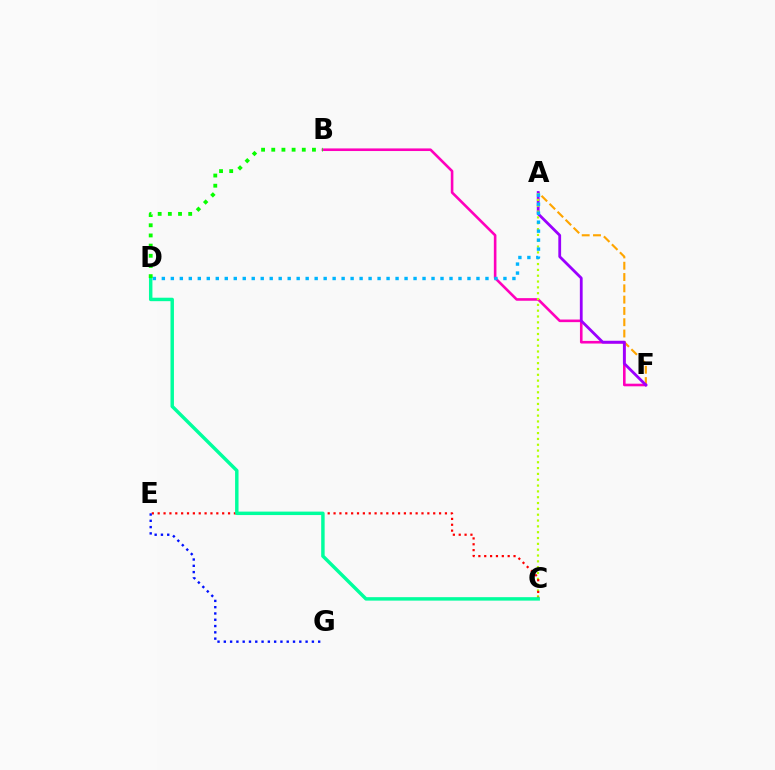{('A', 'F'): [{'color': '#ffa500', 'line_style': 'dashed', 'thickness': 1.53}, {'color': '#9b00ff', 'line_style': 'solid', 'thickness': 2.01}], ('B', 'F'): [{'color': '#ff00bd', 'line_style': 'solid', 'thickness': 1.88}], ('A', 'C'): [{'color': '#b3ff00', 'line_style': 'dotted', 'thickness': 1.58}], ('C', 'E'): [{'color': '#ff0000', 'line_style': 'dotted', 'thickness': 1.59}], ('A', 'D'): [{'color': '#00b5ff', 'line_style': 'dotted', 'thickness': 2.44}], ('C', 'D'): [{'color': '#00ff9d', 'line_style': 'solid', 'thickness': 2.49}], ('B', 'D'): [{'color': '#08ff00', 'line_style': 'dotted', 'thickness': 2.76}], ('E', 'G'): [{'color': '#0010ff', 'line_style': 'dotted', 'thickness': 1.71}]}